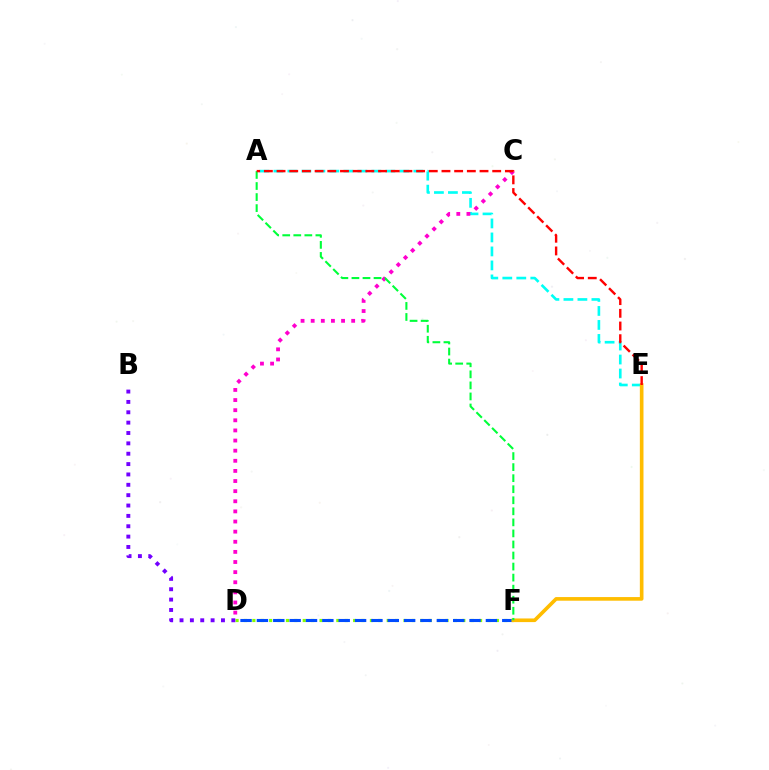{('A', 'E'): [{'color': '#00fff6', 'line_style': 'dashed', 'thickness': 1.9}, {'color': '#ff0000', 'line_style': 'dashed', 'thickness': 1.72}], ('D', 'F'): [{'color': '#84ff00', 'line_style': 'dotted', 'thickness': 2.28}, {'color': '#004bff', 'line_style': 'dashed', 'thickness': 2.22}], ('C', 'D'): [{'color': '#ff00cf', 'line_style': 'dotted', 'thickness': 2.75}], ('B', 'D'): [{'color': '#7200ff', 'line_style': 'dotted', 'thickness': 2.81}], ('E', 'F'): [{'color': '#ffbd00', 'line_style': 'solid', 'thickness': 2.62}], ('A', 'F'): [{'color': '#00ff39', 'line_style': 'dashed', 'thickness': 1.5}]}